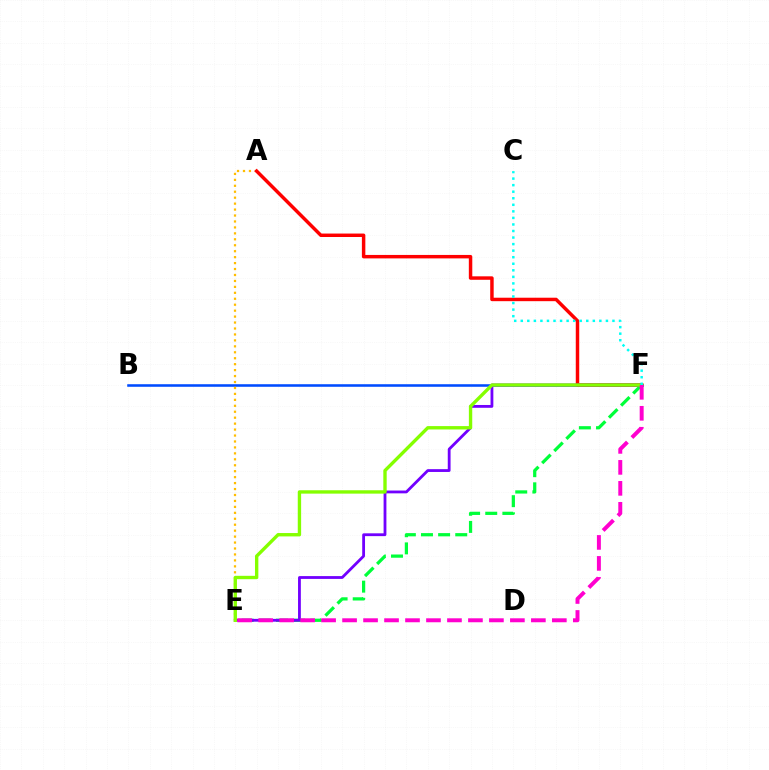{('B', 'F'): [{'color': '#004bff', 'line_style': 'solid', 'thickness': 1.84}], ('A', 'E'): [{'color': '#ffbd00', 'line_style': 'dotted', 'thickness': 1.62}], ('A', 'F'): [{'color': '#ff0000', 'line_style': 'solid', 'thickness': 2.49}], ('E', 'F'): [{'color': '#00ff39', 'line_style': 'dashed', 'thickness': 2.33}, {'color': '#7200ff', 'line_style': 'solid', 'thickness': 2.02}, {'color': '#84ff00', 'line_style': 'solid', 'thickness': 2.42}, {'color': '#ff00cf', 'line_style': 'dashed', 'thickness': 2.85}], ('C', 'F'): [{'color': '#00fff6', 'line_style': 'dotted', 'thickness': 1.78}]}